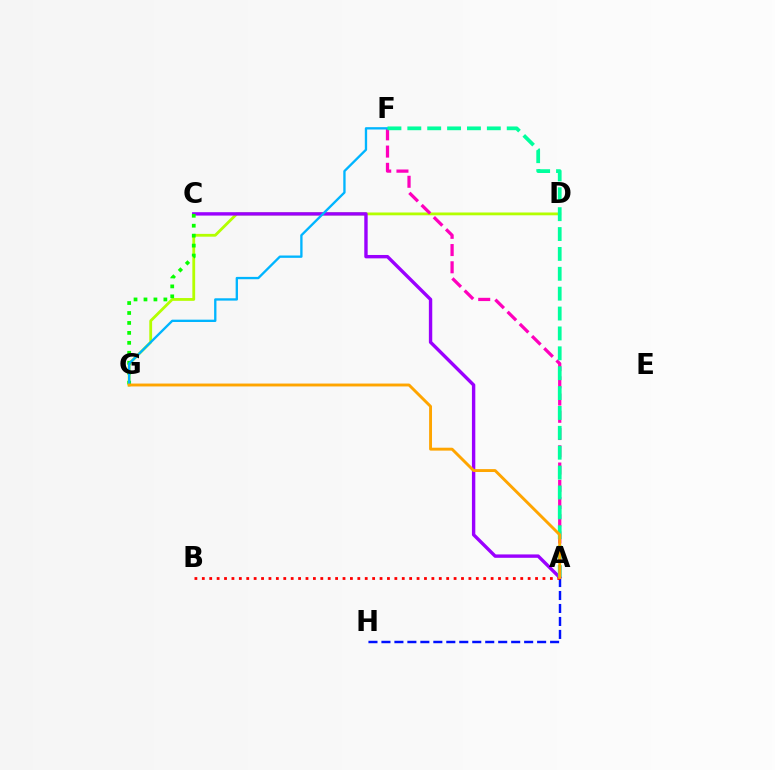{('D', 'G'): [{'color': '#b3ff00', 'line_style': 'solid', 'thickness': 2.02}], ('A', 'C'): [{'color': '#9b00ff', 'line_style': 'solid', 'thickness': 2.44}], ('A', 'F'): [{'color': '#ff00bd', 'line_style': 'dashed', 'thickness': 2.34}, {'color': '#00ff9d', 'line_style': 'dashed', 'thickness': 2.7}], ('C', 'G'): [{'color': '#08ff00', 'line_style': 'dotted', 'thickness': 2.7}], ('F', 'G'): [{'color': '#00b5ff', 'line_style': 'solid', 'thickness': 1.68}], ('A', 'H'): [{'color': '#0010ff', 'line_style': 'dashed', 'thickness': 1.76}], ('A', 'B'): [{'color': '#ff0000', 'line_style': 'dotted', 'thickness': 2.01}], ('A', 'G'): [{'color': '#ffa500', 'line_style': 'solid', 'thickness': 2.09}]}